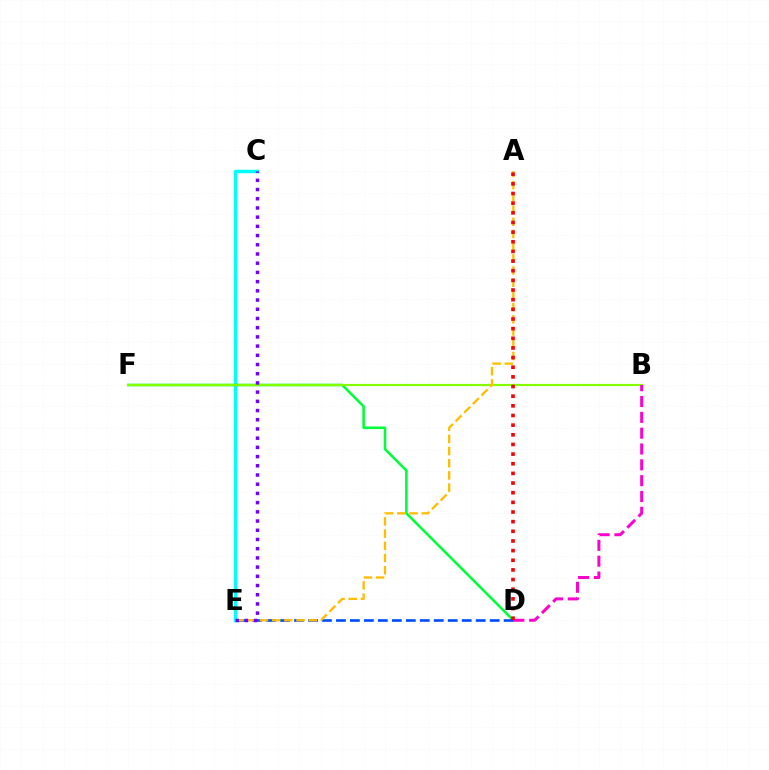{('C', 'E'): [{'color': '#00fff6', 'line_style': 'solid', 'thickness': 2.49}, {'color': '#7200ff', 'line_style': 'dotted', 'thickness': 2.5}], ('D', 'F'): [{'color': '#00ff39', 'line_style': 'solid', 'thickness': 1.85}], ('D', 'E'): [{'color': '#004bff', 'line_style': 'dashed', 'thickness': 1.9}], ('B', 'F'): [{'color': '#84ff00', 'line_style': 'solid', 'thickness': 1.57}], ('A', 'E'): [{'color': '#ffbd00', 'line_style': 'dashed', 'thickness': 1.66}], ('B', 'D'): [{'color': '#ff00cf', 'line_style': 'dashed', 'thickness': 2.15}], ('A', 'D'): [{'color': '#ff0000', 'line_style': 'dotted', 'thickness': 2.62}]}